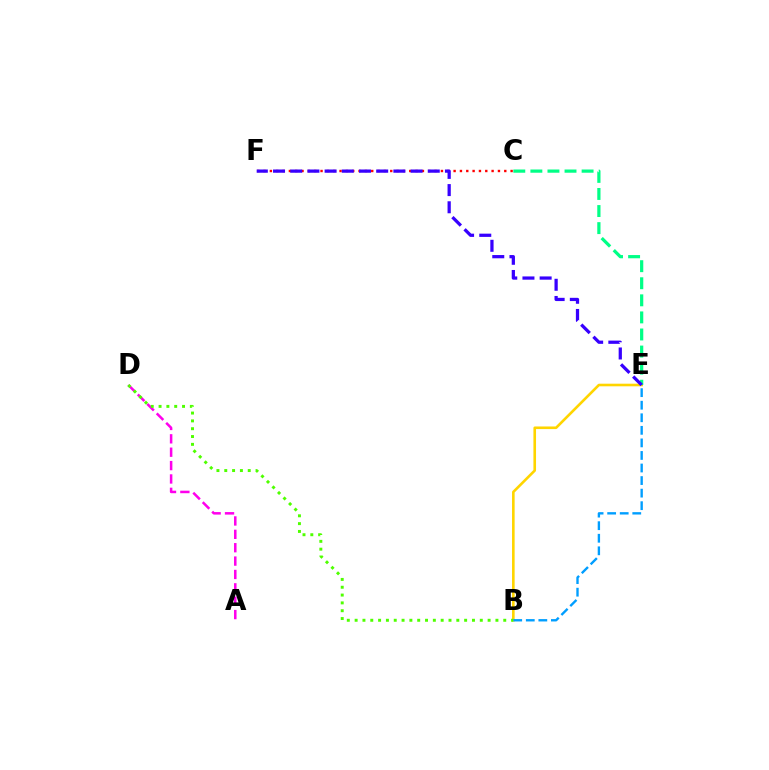{('A', 'D'): [{'color': '#ff00ed', 'line_style': 'dashed', 'thickness': 1.82}], ('B', 'E'): [{'color': '#ffd500', 'line_style': 'solid', 'thickness': 1.88}, {'color': '#009eff', 'line_style': 'dashed', 'thickness': 1.71}], ('C', 'F'): [{'color': '#ff0000', 'line_style': 'dotted', 'thickness': 1.72}], ('B', 'D'): [{'color': '#4fff00', 'line_style': 'dotted', 'thickness': 2.13}], ('C', 'E'): [{'color': '#00ff86', 'line_style': 'dashed', 'thickness': 2.32}], ('E', 'F'): [{'color': '#3700ff', 'line_style': 'dashed', 'thickness': 2.34}]}